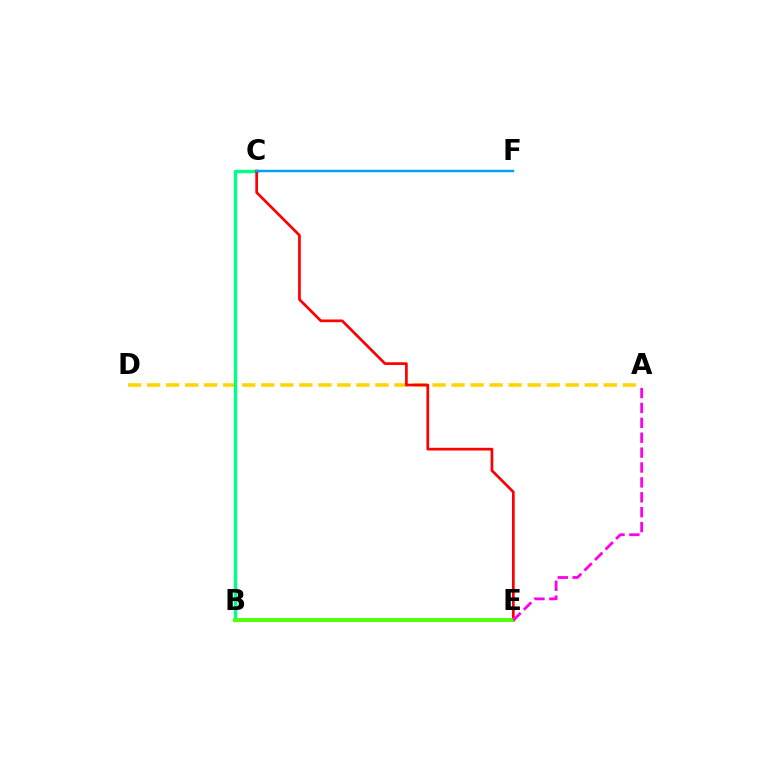{('B', 'E'): [{'color': '#3700ff', 'line_style': 'solid', 'thickness': 1.61}, {'color': '#4fff00', 'line_style': 'solid', 'thickness': 2.76}], ('A', 'D'): [{'color': '#ffd500', 'line_style': 'dashed', 'thickness': 2.58}], ('B', 'C'): [{'color': '#00ff86', 'line_style': 'solid', 'thickness': 2.45}], ('C', 'E'): [{'color': '#ff0000', 'line_style': 'solid', 'thickness': 1.95}], ('C', 'F'): [{'color': '#009eff', 'line_style': 'solid', 'thickness': 1.75}], ('A', 'E'): [{'color': '#ff00ed', 'line_style': 'dashed', 'thickness': 2.02}]}